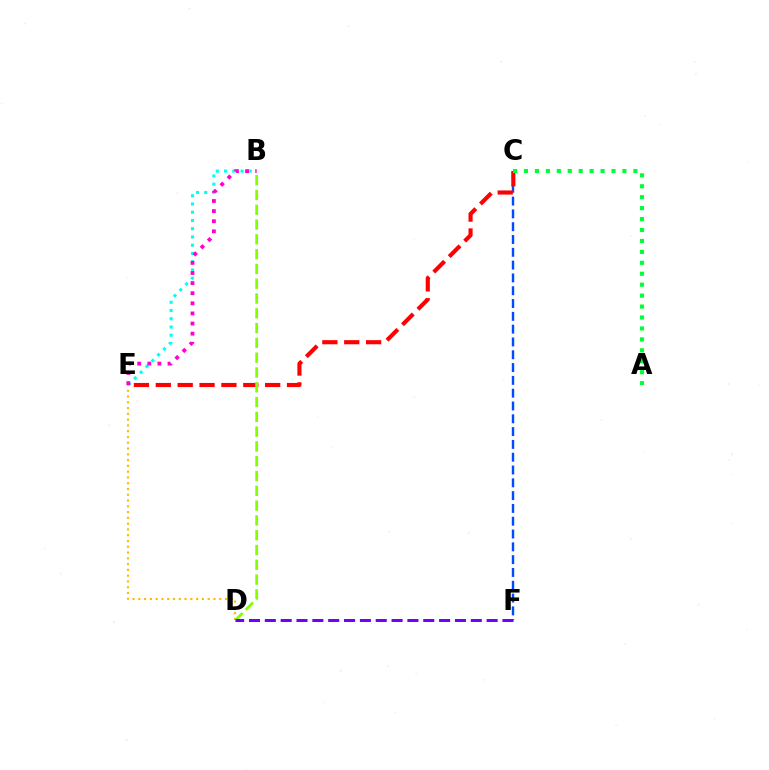{('C', 'F'): [{'color': '#004bff', 'line_style': 'dashed', 'thickness': 1.74}], ('B', 'E'): [{'color': '#00fff6', 'line_style': 'dotted', 'thickness': 2.24}, {'color': '#ff00cf', 'line_style': 'dotted', 'thickness': 2.75}], ('C', 'E'): [{'color': '#ff0000', 'line_style': 'dashed', 'thickness': 2.97}], ('D', 'E'): [{'color': '#ffbd00', 'line_style': 'dotted', 'thickness': 1.57}], ('B', 'D'): [{'color': '#84ff00', 'line_style': 'dashed', 'thickness': 2.01}], ('A', 'C'): [{'color': '#00ff39', 'line_style': 'dotted', 'thickness': 2.97}], ('D', 'F'): [{'color': '#7200ff', 'line_style': 'dashed', 'thickness': 2.15}]}